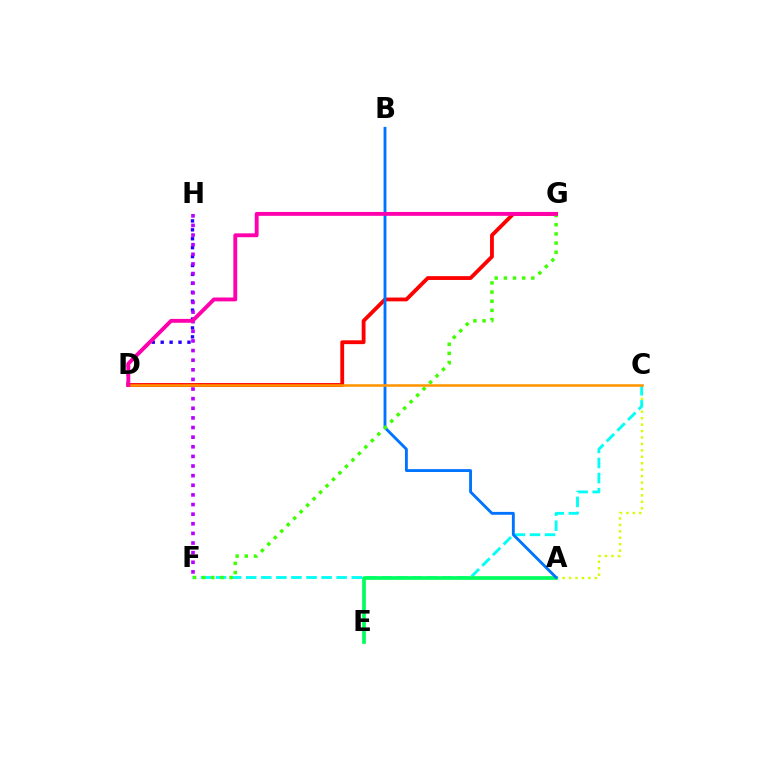{('D', 'G'): [{'color': '#ff0000', 'line_style': 'solid', 'thickness': 2.75}, {'color': '#ff00ac', 'line_style': 'solid', 'thickness': 2.79}], ('D', 'H'): [{'color': '#2500ff', 'line_style': 'dotted', 'thickness': 2.42}], ('A', 'C'): [{'color': '#d1ff00', 'line_style': 'dotted', 'thickness': 1.75}], ('C', 'F'): [{'color': '#00fff6', 'line_style': 'dashed', 'thickness': 2.05}], ('A', 'E'): [{'color': '#00ff5c', 'line_style': 'solid', 'thickness': 2.64}], ('A', 'B'): [{'color': '#0074ff', 'line_style': 'solid', 'thickness': 2.07}], ('F', 'G'): [{'color': '#3dff00', 'line_style': 'dotted', 'thickness': 2.49}], ('F', 'H'): [{'color': '#b900ff', 'line_style': 'dotted', 'thickness': 2.61}], ('C', 'D'): [{'color': '#ff9400', 'line_style': 'solid', 'thickness': 1.84}]}